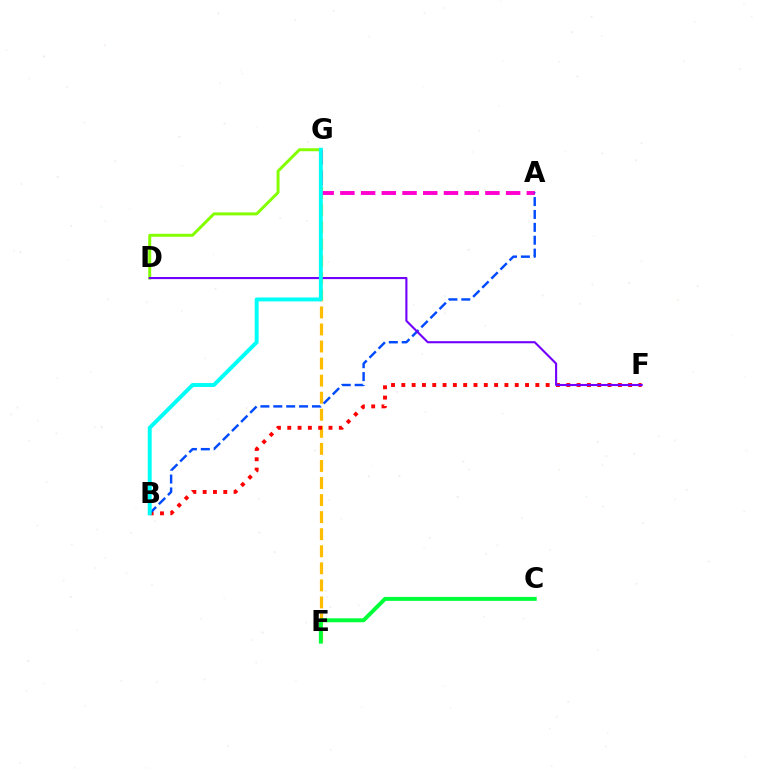{('D', 'G'): [{'color': '#84ff00', 'line_style': 'solid', 'thickness': 2.13}], ('E', 'G'): [{'color': '#ffbd00', 'line_style': 'dashed', 'thickness': 2.32}], ('A', 'G'): [{'color': '#ff00cf', 'line_style': 'dashed', 'thickness': 2.81}], ('B', 'F'): [{'color': '#ff0000', 'line_style': 'dotted', 'thickness': 2.8}], ('A', 'B'): [{'color': '#004bff', 'line_style': 'dashed', 'thickness': 1.75}], ('D', 'F'): [{'color': '#7200ff', 'line_style': 'solid', 'thickness': 1.52}], ('C', 'E'): [{'color': '#00ff39', 'line_style': 'solid', 'thickness': 2.85}], ('B', 'G'): [{'color': '#00fff6', 'line_style': 'solid', 'thickness': 2.82}]}